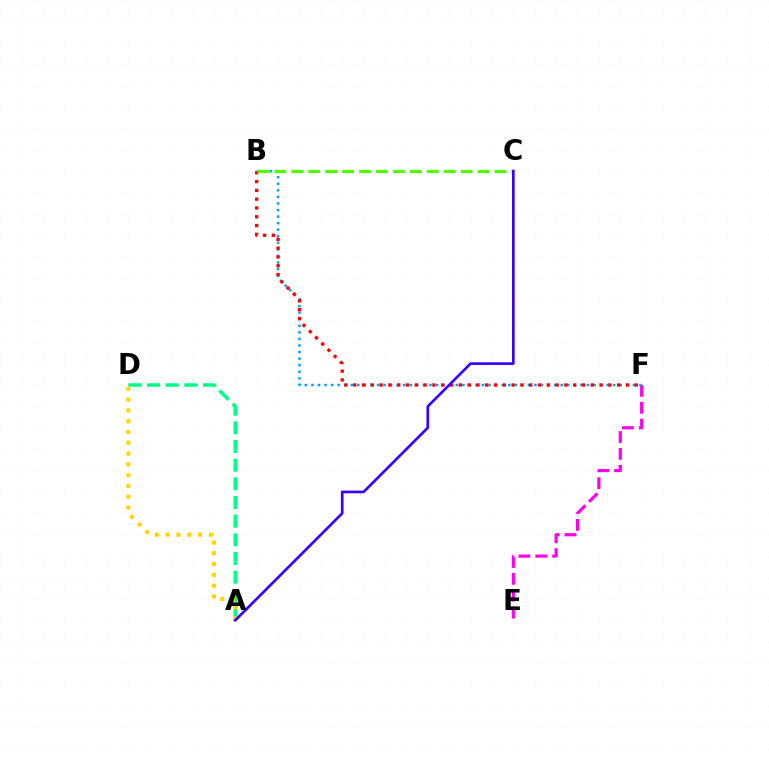{('E', 'F'): [{'color': '#ff00ed', 'line_style': 'dashed', 'thickness': 2.29}], ('A', 'D'): [{'color': '#00ff86', 'line_style': 'dashed', 'thickness': 2.54}, {'color': '#ffd500', 'line_style': 'dotted', 'thickness': 2.93}], ('B', 'F'): [{'color': '#009eff', 'line_style': 'dotted', 'thickness': 1.78}, {'color': '#ff0000', 'line_style': 'dotted', 'thickness': 2.39}], ('B', 'C'): [{'color': '#4fff00', 'line_style': 'dashed', 'thickness': 2.3}], ('A', 'C'): [{'color': '#3700ff', 'line_style': 'solid', 'thickness': 1.92}]}